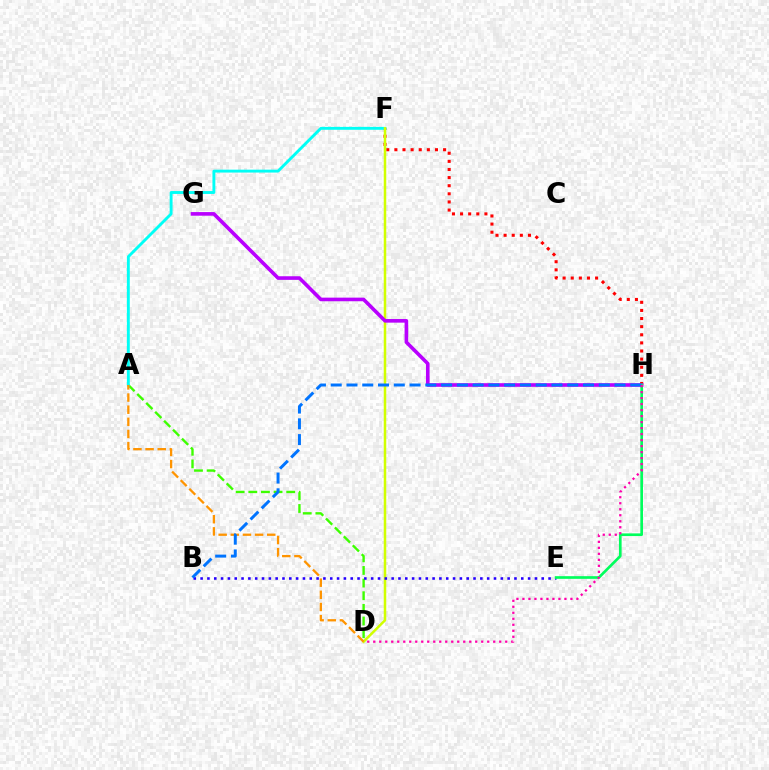{('F', 'H'): [{'color': '#ff0000', 'line_style': 'dotted', 'thickness': 2.2}], ('A', 'D'): [{'color': '#3dff00', 'line_style': 'dashed', 'thickness': 1.72}, {'color': '#ff9400', 'line_style': 'dashed', 'thickness': 1.65}], ('A', 'F'): [{'color': '#00fff6', 'line_style': 'solid', 'thickness': 2.08}], ('D', 'F'): [{'color': '#d1ff00', 'line_style': 'solid', 'thickness': 1.8}], ('B', 'E'): [{'color': '#2500ff', 'line_style': 'dotted', 'thickness': 1.85}], ('G', 'H'): [{'color': '#b900ff', 'line_style': 'solid', 'thickness': 2.6}], ('E', 'H'): [{'color': '#00ff5c', 'line_style': 'solid', 'thickness': 1.92}], ('B', 'H'): [{'color': '#0074ff', 'line_style': 'dashed', 'thickness': 2.14}], ('D', 'H'): [{'color': '#ff00ac', 'line_style': 'dotted', 'thickness': 1.63}]}